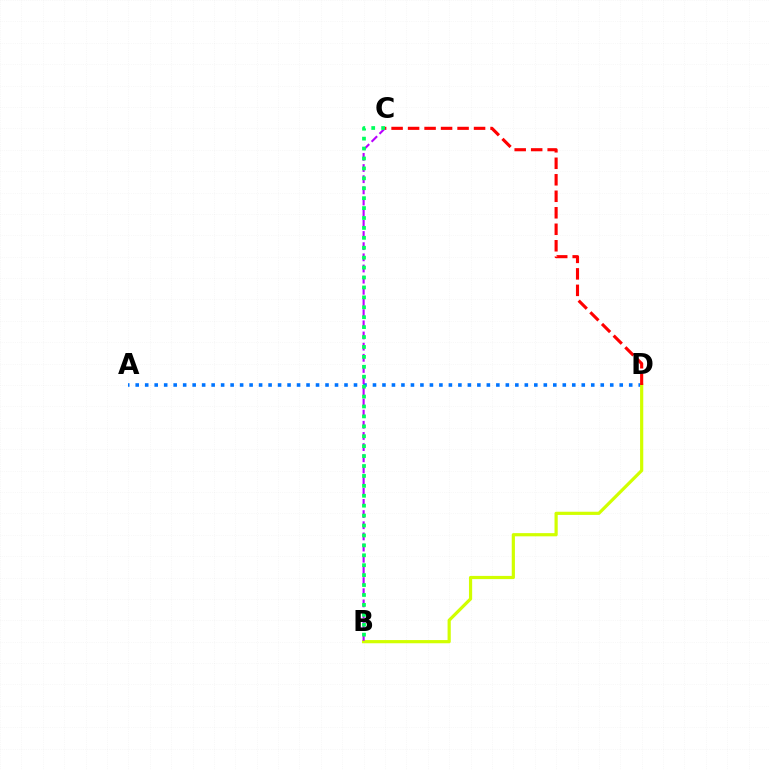{('A', 'D'): [{'color': '#0074ff', 'line_style': 'dotted', 'thickness': 2.58}], ('B', 'D'): [{'color': '#d1ff00', 'line_style': 'solid', 'thickness': 2.3}], ('C', 'D'): [{'color': '#ff0000', 'line_style': 'dashed', 'thickness': 2.24}], ('B', 'C'): [{'color': '#b900ff', 'line_style': 'dashed', 'thickness': 1.52}, {'color': '#00ff5c', 'line_style': 'dotted', 'thickness': 2.7}]}